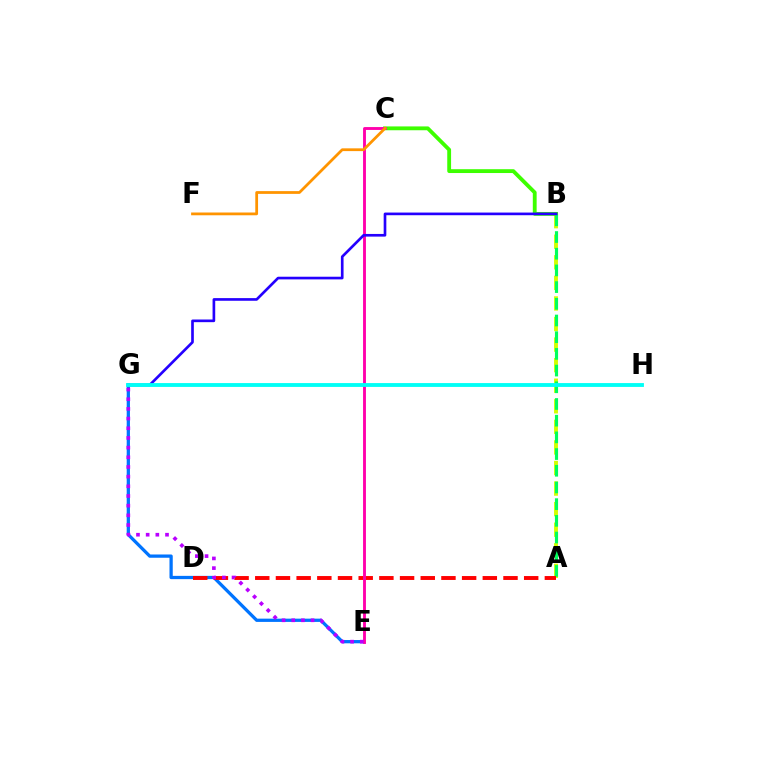{('A', 'B'): [{'color': '#d1ff00', 'line_style': 'dashed', 'thickness': 2.79}, {'color': '#00ff5c', 'line_style': 'dashed', 'thickness': 2.27}], ('B', 'C'): [{'color': '#3dff00', 'line_style': 'solid', 'thickness': 2.76}], ('E', 'G'): [{'color': '#0074ff', 'line_style': 'solid', 'thickness': 2.35}, {'color': '#b900ff', 'line_style': 'dotted', 'thickness': 2.63}], ('A', 'D'): [{'color': '#ff0000', 'line_style': 'dashed', 'thickness': 2.81}], ('C', 'E'): [{'color': '#ff00ac', 'line_style': 'solid', 'thickness': 2.07}], ('B', 'G'): [{'color': '#2500ff', 'line_style': 'solid', 'thickness': 1.92}], ('G', 'H'): [{'color': '#00fff6', 'line_style': 'solid', 'thickness': 2.77}], ('C', 'F'): [{'color': '#ff9400', 'line_style': 'solid', 'thickness': 1.99}]}